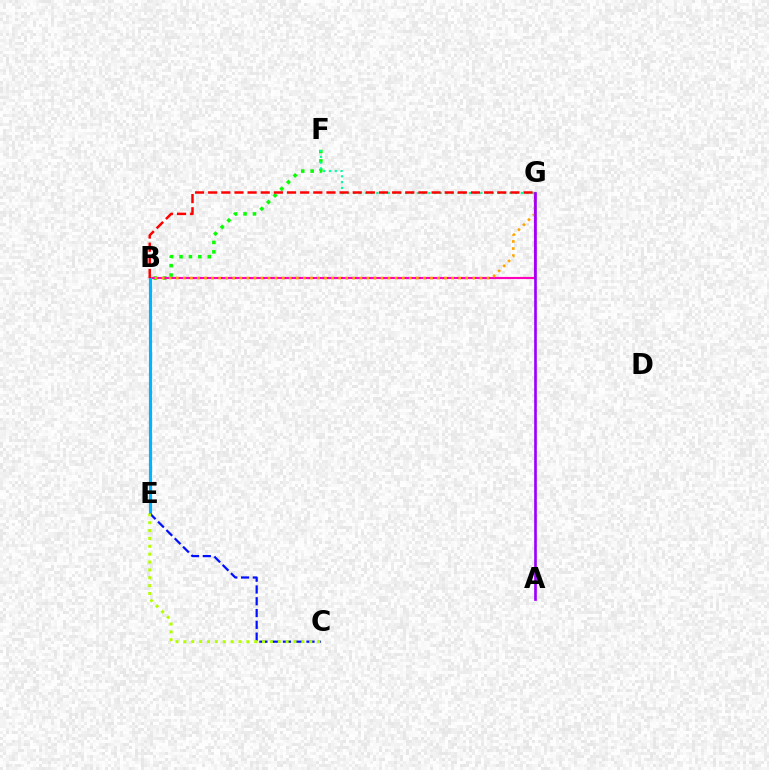{('B', 'F'): [{'color': '#08ff00', 'line_style': 'dotted', 'thickness': 2.56}], ('B', 'G'): [{'color': '#ff00bd', 'line_style': 'solid', 'thickness': 1.54}, {'color': '#ffa500', 'line_style': 'dotted', 'thickness': 1.92}, {'color': '#ff0000', 'line_style': 'dashed', 'thickness': 1.79}], ('F', 'G'): [{'color': '#00ff9d', 'line_style': 'dotted', 'thickness': 1.57}], ('B', 'E'): [{'color': '#00b5ff', 'line_style': 'solid', 'thickness': 2.26}], ('C', 'E'): [{'color': '#0010ff', 'line_style': 'dashed', 'thickness': 1.6}, {'color': '#b3ff00', 'line_style': 'dotted', 'thickness': 2.14}], ('A', 'G'): [{'color': '#9b00ff', 'line_style': 'solid', 'thickness': 1.92}]}